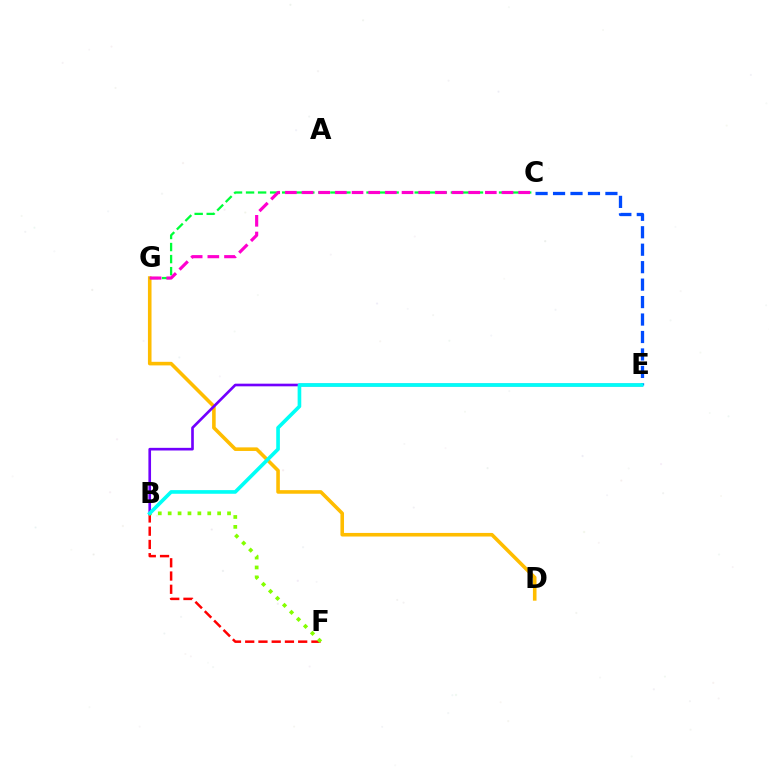{('B', 'F'): [{'color': '#ff0000', 'line_style': 'dashed', 'thickness': 1.8}, {'color': '#84ff00', 'line_style': 'dotted', 'thickness': 2.69}], ('D', 'G'): [{'color': '#ffbd00', 'line_style': 'solid', 'thickness': 2.58}], ('B', 'E'): [{'color': '#7200ff', 'line_style': 'solid', 'thickness': 1.91}, {'color': '#00fff6', 'line_style': 'solid', 'thickness': 2.63}], ('C', 'G'): [{'color': '#00ff39', 'line_style': 'dashed', 'thickness': 1.64}, {'color': '#ff00cf', 'line_style': 'dashed', 'thickness': 2.26}], ('C', 'E'): [{'color': '#004bff', 'line_style': 'dashed', 'thickness': 2.37}]}